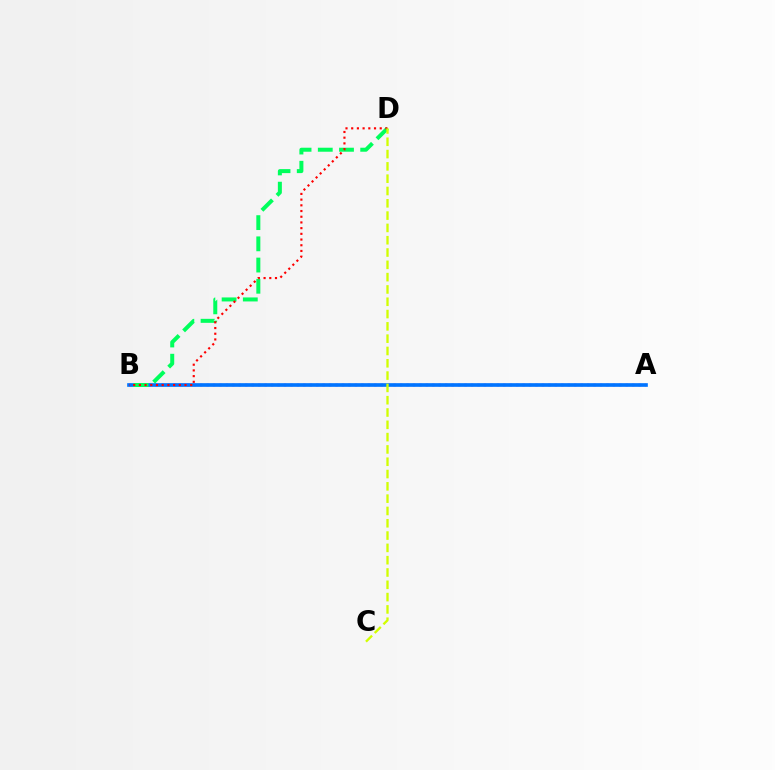{('A', 'B'): [{'color': '#b900ff', 'line_style': 'dotted', 'thickness': 1.75}, {'color': '#0074ff', 'line_style': 'solid', 'thickness': 2.63}], ('B', 'D'): [{'color': '#00ff5c', 'line_style': 'dashed', 'thickness': 2.88}, {'color': '#ff0000', 'line_style': 'dotted', 'thickness': 1.55}], ('C', 'D'): [{'color': '#d1ff00', 'line_style': 'dashed', 'thickness': 1.67}]}